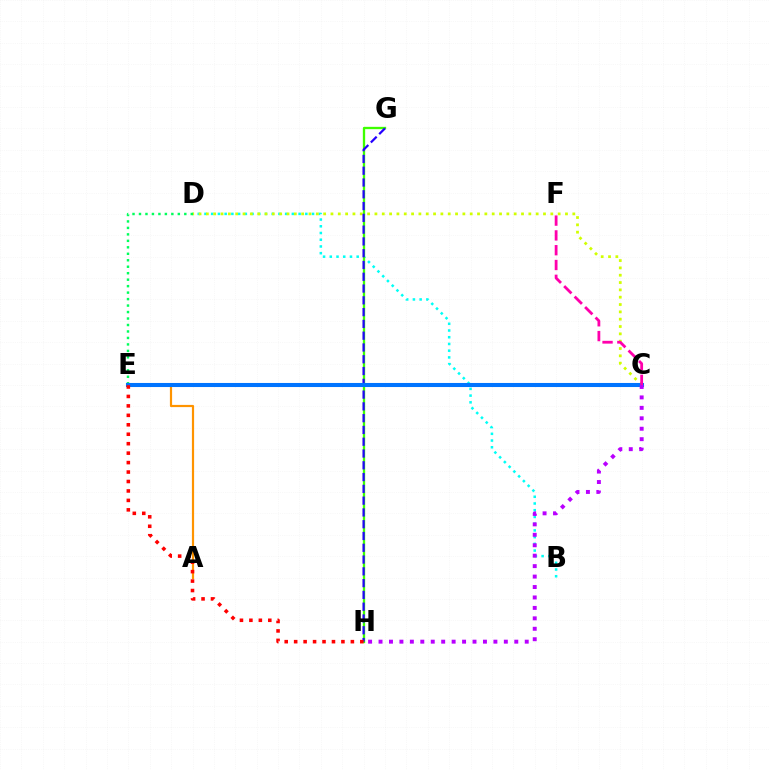{('B', 'D'): [{'color': '#00fff6', 'line_style': 'dotted', 'thickness': 1.83}], ('G', 'H'): [{'color': '#3dff00', 'line_style': 'solid', 'thickness': 1.67}, {'color': '#2500ff', 'line_style': 'dashed', 'thickness': 1.6}], ('C', 'D'): [{'color': '#d1ff00', 'line_style': 'dotted', 'thickness': 1.99}], ('D', 'E'): [{'color': '#00ff5c', 'line_style': 'dotted', 'thickness': 1.76}], ('A', 'E'): [{'color': '#ff9400', 'line_style': 'solid', 'thickness': 1.58}], ('C', 'E'): [{'color': '#0074ff', 'line_style': 'solid', 'thickness': 2.93}], ('C', 'F'): [{'color': '#ff00ac', 'line_style': 'dashed', 'thickness': 2.01}], ('E', 'H'): [{'color': '#ff0000', 'line_style': 'dotted', 'thickness': 2.57}], ('C', 'H'): [{'color': '#b900ff', 'line_style': 'dotted', 'thickness': 2.84}]}